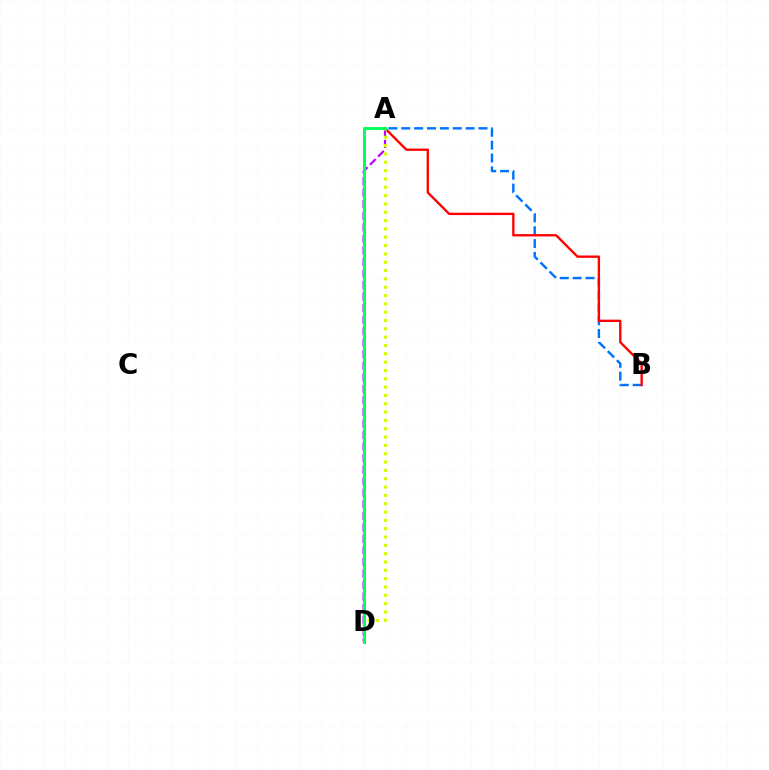{('A', 'D'): [{'color': '#b900ff', 'line_style': 'dashed', 'thickness': 1.57}, {'color': '#d1ff00', 'line_style': 'dotted', 'thickness': 2.26}, {'color': '#00ff5c', 'line_style': 'solid', 'thickness': 2.13}], ('A', 'B'): [{'color': '#0074ff', 'line_style': 'dashed', 'thickness': 1.75}, {'color': '#ff0000', 'line_style': 'solid', 'thickness': 1.69}]}